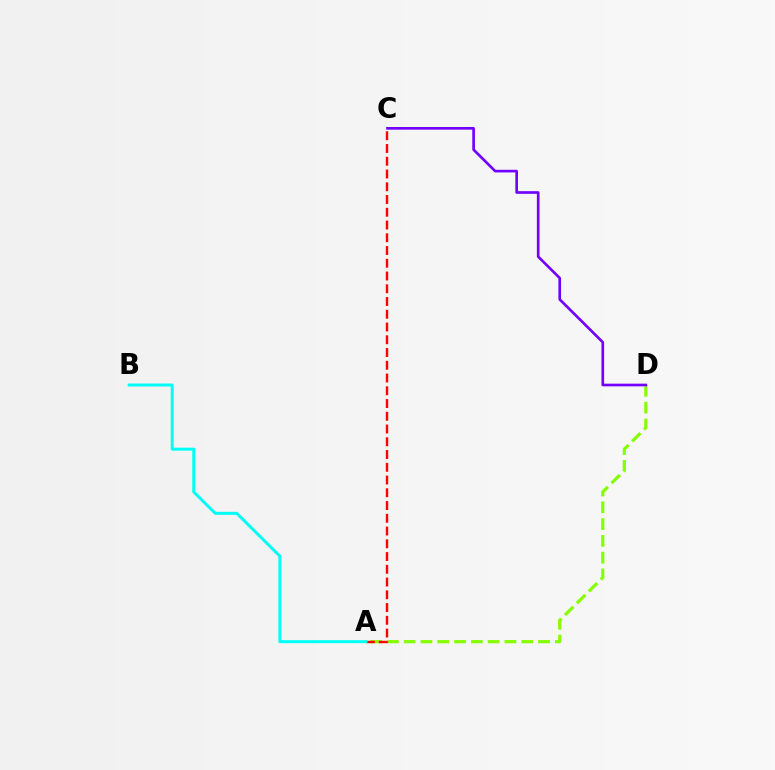{('A', 'D'): [{'color': '#84ff00', 'line_style': 'dashed', 'thickness': 2.28}], ('A', 'C'): [{'color': '#ff0000', 'line_style': 'dashed', 'thickness': 1.73}], ('C', 'D'): [{'color': '#7200ff', 'line_style': 'solid', 'thickness': 1.92}], ('A', 'B'): [{'color': '#00fff6', 'line_style': 'solid', 'thickness': 2.14}]}